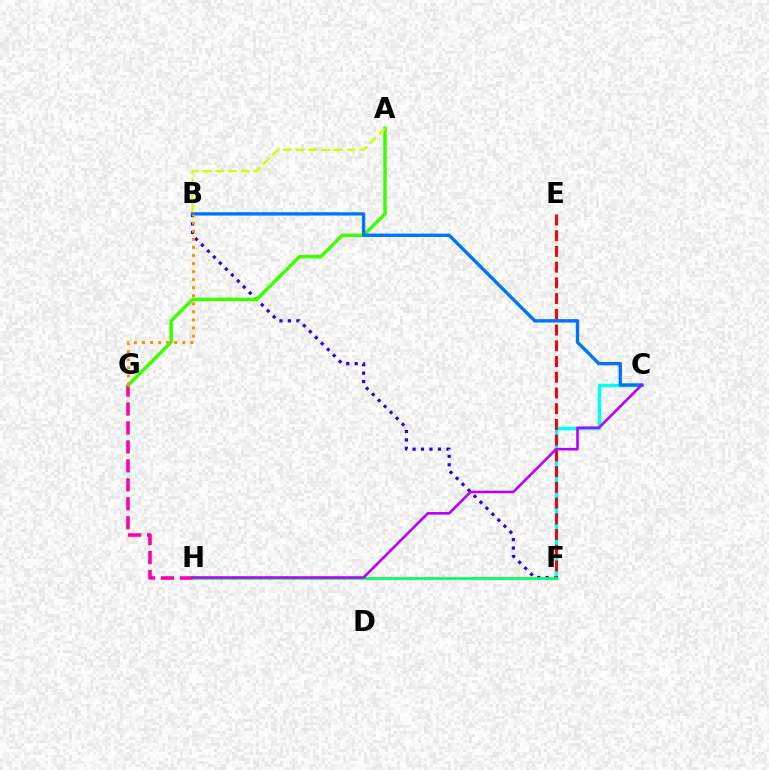{('B', 'F'): [{'color': '#2500ff', 'line_style': 'dotted', 'thickness': 2.3}], ('C', 'F'): [{'color': '#00fff6', 'line_style': 'solid', 'thickness': 2.5}], ('G', 'H'): [{'color': '#ff00ac', 'line_style': 'dashed', 'thickness': 2.57}], ('E', 'F'): [{'color': '#ff0000', 'line_style': 'dashed', 'thickness': 2.14}], ('A', 'G'): [{'color': '#3dff00', 'line_style': 'solid', 'thickness': 2.5}], ('B', 'C'): [{'color': '#0074ff', 'line_style': 'solid', 'thickness': 2.41}], ('F', 'H'): [{'color': '#00ff5c', 'line_style': 'solid', 'thickness': 1.92}], ('B', 'G'): [{'color': '#ff9400', 'line_style': 'dotted', 'thickness': 2.19}], ('A', 'B'): [{'color': '#d1ff00', 'line_style': 'dashed', 'thickness': 1.73}], ('C', 'H'): [{'color': '#b900ff', 'line_style': 'solid', 'thickness': 1.88}]}